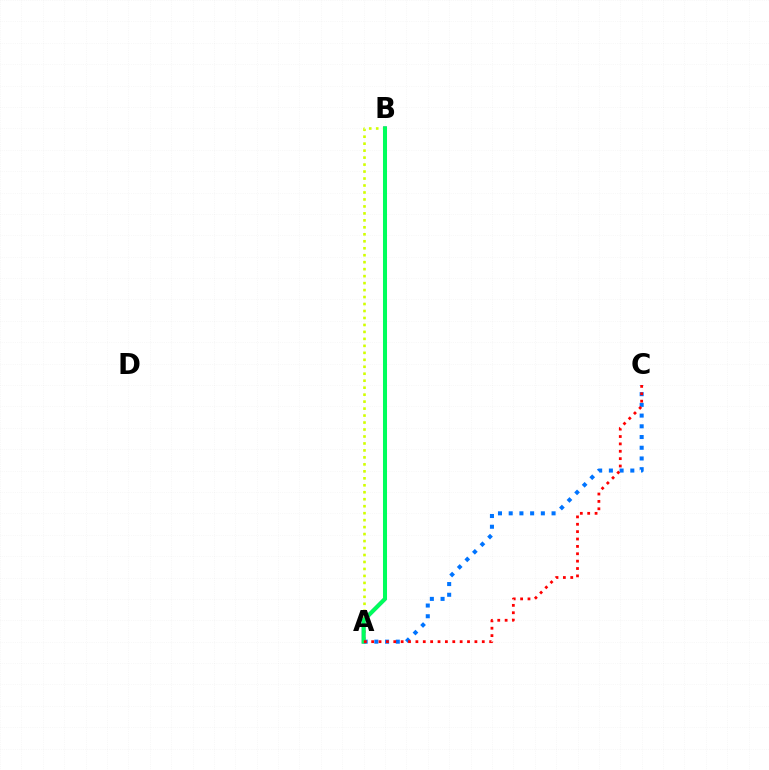{('A', 'C'): [{'color': '#0074ff', 'line_style': 'dotted', 'thickness': 2.91}, {'color': '#ff0000', 'line_style': 'dotted', 'thickness': 2.0}], ('A', 'B'): [{'color': '#d1ff00', 'line_style': 'dotted', 'thickness': 1.89}, {'color': '#b900ff', 'line_style': 'solid', 'thickness': 2.56}, {'color': '#00ff5c', 'line_style': 'solid', 'thickness': 2.91}]}